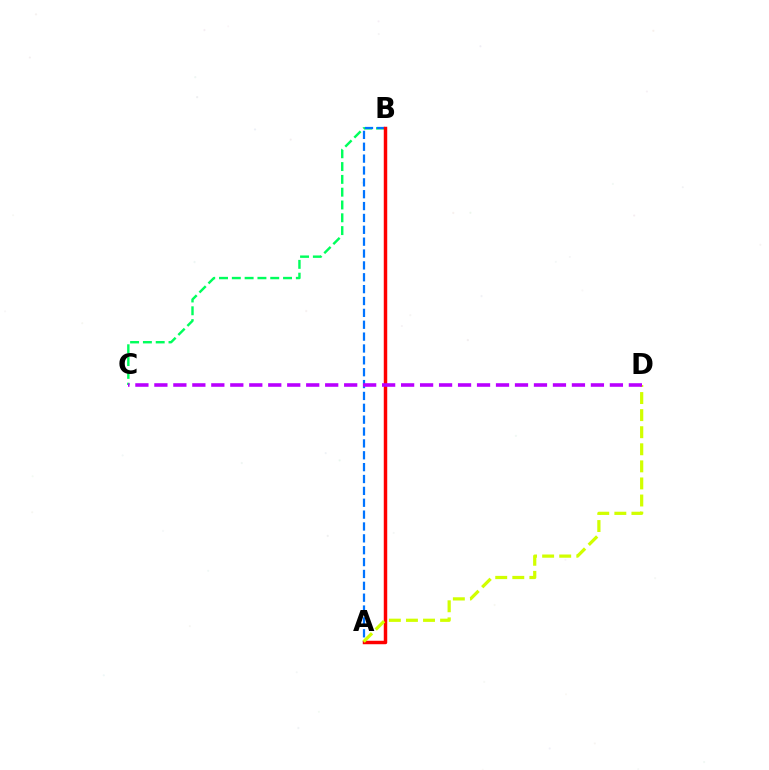{('B', 'C'): [{'color': '#00ff5c', 'line_style': 'dashed', 'thickness': 1.74}], ('A', 'B'): [{'color': '#0074ff', 'line_style': 'dashed', 'thickness': 1.61}, {'color': '#ff0000', 'line_style': 'solid', 'thickness': 2.49}], ('A', 'D'): [{'color': '#d1ff00', 'line_style': 'dashed', 'thickness': 2.32}], ('C', 'D'): [{'color': '#b900ff', 'line_style': 'dashed', 'thickness': 2.58}]}